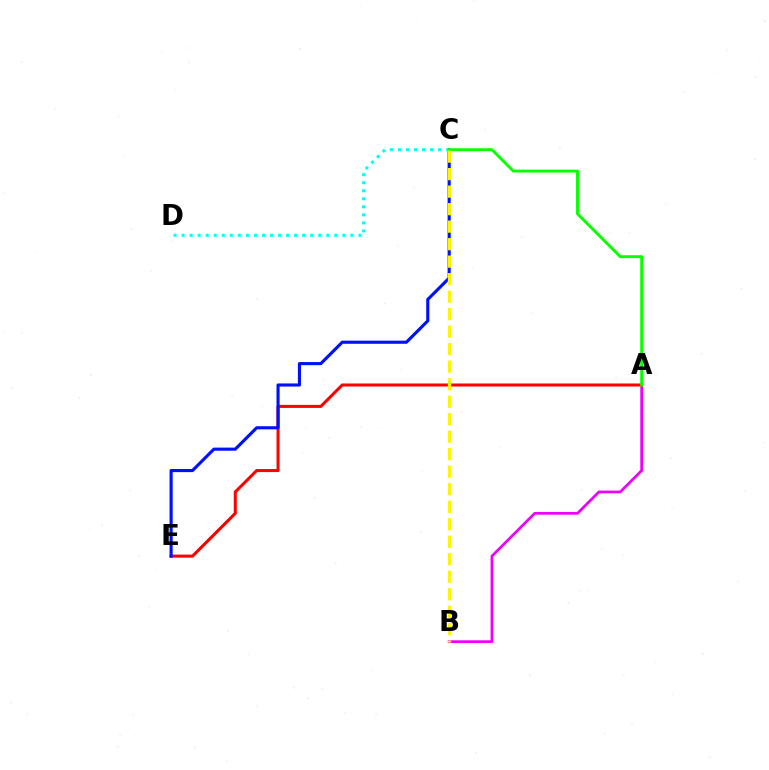{('A', 'B'): [{'color': '#ee00ff', 'line_style': 'solid', 'thickness': 1.98}], ('A', 'E'): [{'color': '#ff0000', 'line_style': 'solid', 'thickness': 2.19}], ('C', 'E'): [{'color': '#0010ff', 'line_style': 'solid', 'thickness': 2.25}], ('C', 'D'): [{'color': '#00fff6', 'line_style': 'dotted', 'thickness': 2.18}], ('A', 'C'): [{'color': '#08ff00', 'line_style': 'solid', 'thickness': 2.09}], ('B', 'C'): [{'color': '#fcf500', 'line_style': 'dashed', 'thickness': 2.38}]}